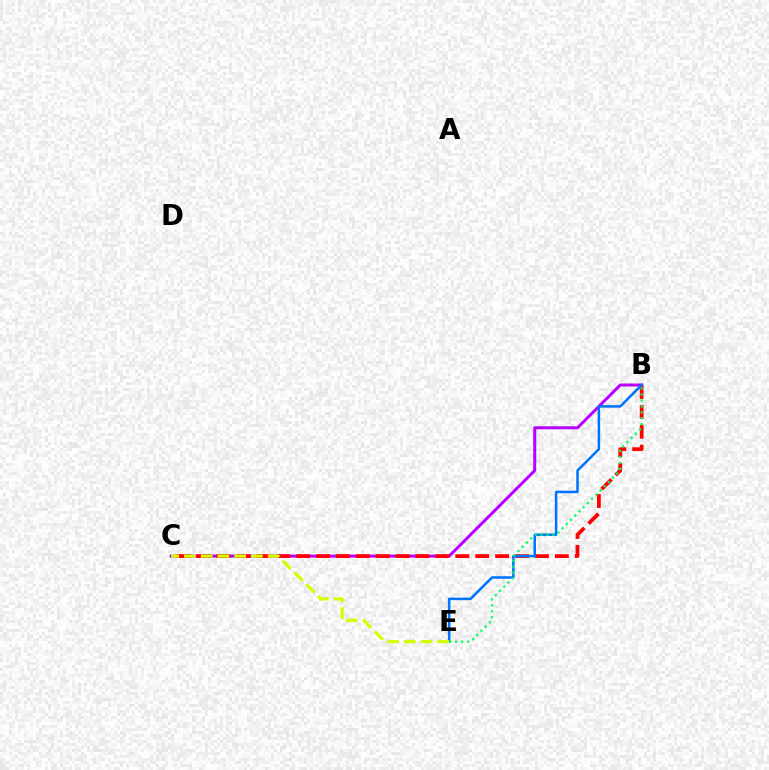{('B', 'C'): [{'color': '#b900ff', 'line_style': 'solid', 'thickness': 2.16}, {'color': '#ff0000', 'line_style': 'dashed', 'thickness': 2.7}], ('B', 'E'): [{'color': '#0074ff', 'line_style': 'solid', 'thickness': 1.82}, {'color': '#00ff5c', 'line_style': 'dotted', 'thickness': 1.62}], ('C', 'E'): [{'color': '#d1ff00', 'line_style': 'dashed', 'thickness': 2.27}]}